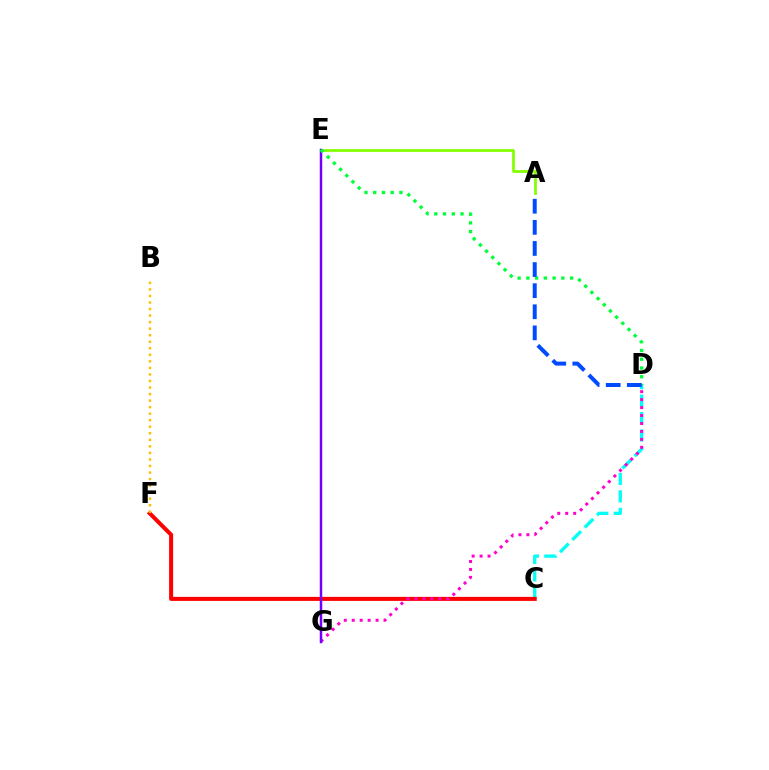{('C', 'D'): [{'color': '#00fff6', 'line_style': 'dashed', 'thickness': 2.37}], ('A', 'E'): [{'color': '#84ff00', 'line_style': 'solid', 'thickness': 1.98}], ('C', 'F'): [{'color': '#ff0000', 'line_style': 'solid', 'thickness': 2.89}], ('D', 'G'): [{'color': '#ff00cf', 'line_style': 'dotted', 'thickness': 2.16}], ('E', 'G'): [{'color': '#7200ff', 'line_style': 'solid', 'thickness': 1.78}], ('D', 'E'): [{'color': '#00ff39', 'line_style': 'dotted', 'thickness': 2.38}], ('B', 'F'): [{'color': '#ffbd00', 'line_style': 'dotted', 'thickness': 1.78}], ('A', 'D'): [{'color': '#004bff', 'line_style': 'dashed', 'thickness': 2.87}]}